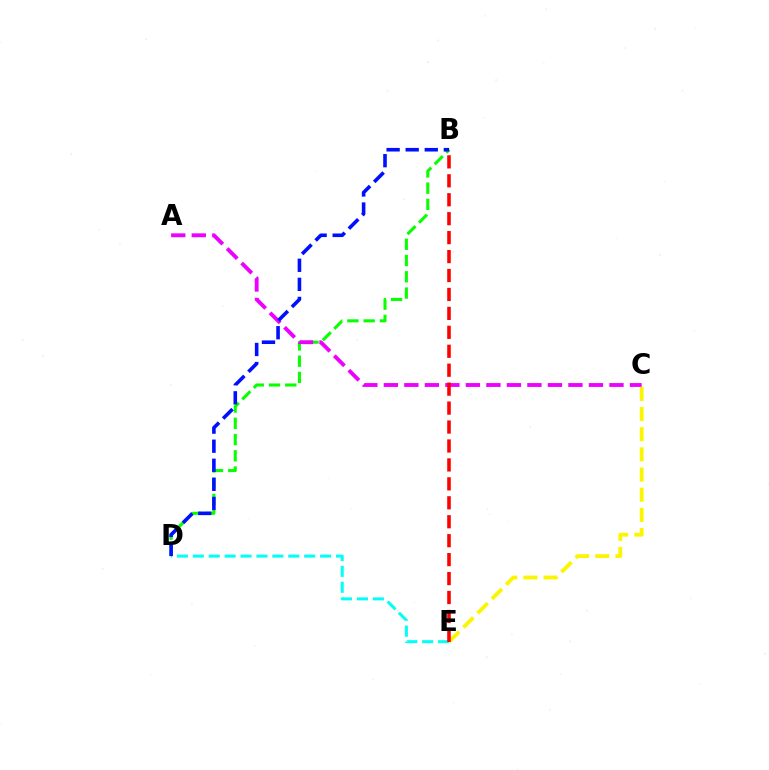{('B', 'D'): [{'color': '#08ff00', 'line_style': 'dashed', 'thickness': 2.21}, {'color': '#0010ff', 'line_style': 'dashed', 'thickness': 2.59}], ('A', 'C'): [{'color': '#ee00ff', 'line_style': 'dashed', 'thickness': 2.79}], ('D', 'E'): [{'color': '#00fff6', 'line_style': 'dashed', 'thickness': 2.16}], ('C', 'E'): [{'color': '#fcf500', 'line_style': 'dashed', 'thickness': 2.74}], ('B', 'E'): [{'color': '#ff0000', 'line_style': 'dashed', 'thickness': 2.57}]}